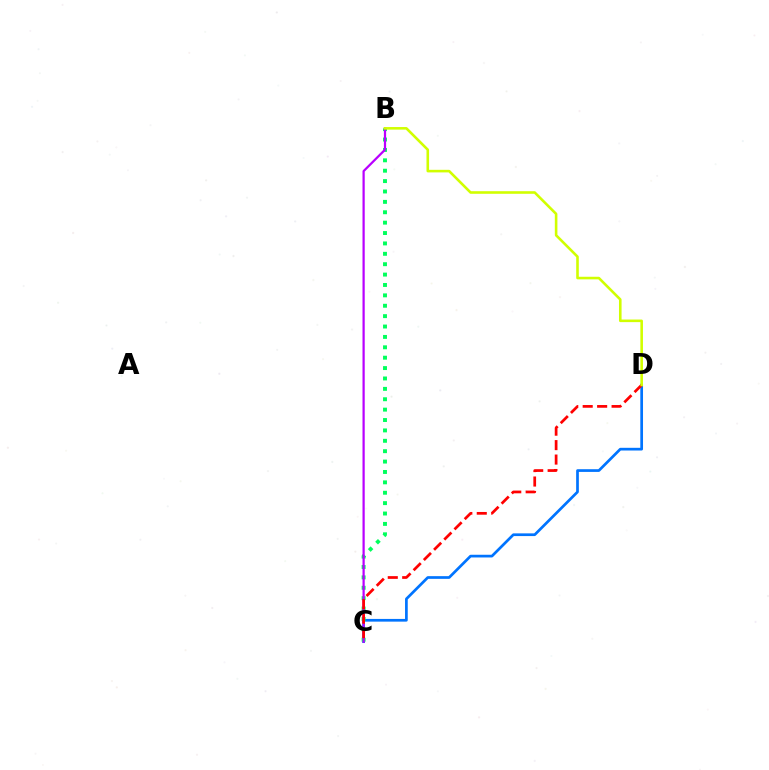{('C', 'D'): [{'color': '#0074ff', 'line_style': 'solid', 'thickness': 1.95}, {'color': '#ff0000', 'line_style': 'dashed', 'thickness': 1.96}], ('B', 'C'): [{'color': '#00ff5c', 'line_style': 'dotted', 'thickness': 2.82}, {'color': '#b900ff', 'line_style': 'solid', 'thickness': 1.61}], ('B', 'D'): [{'color': '#d1ff00', 'line_style': 'solid', 'thickness': 1.87}]}